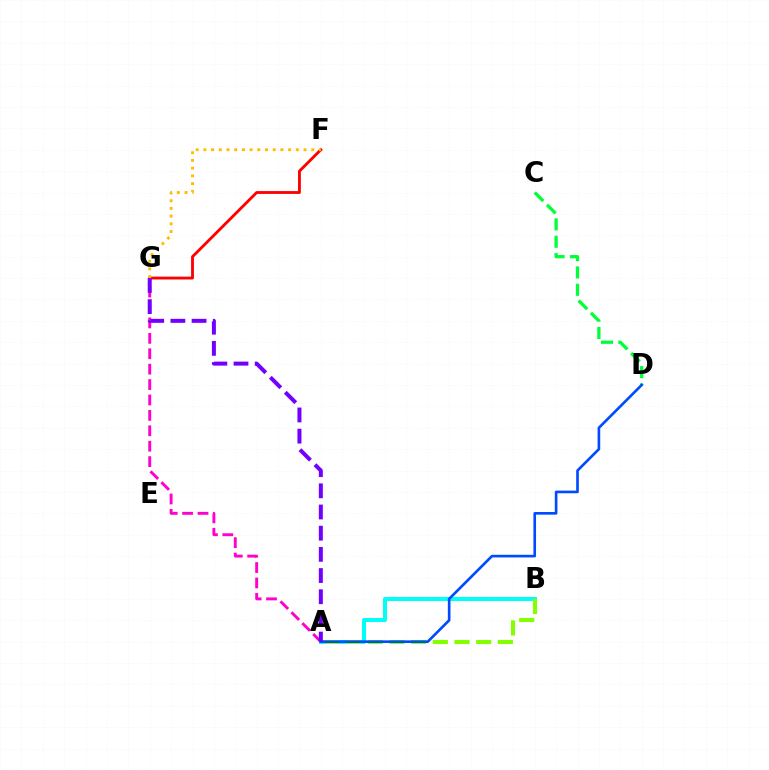{('A', 'B'): [{'color': '#00fff6', 'line_style': 'solid', 'thickness': 2.89}, {'color': '#84ff00', 'line_style': 'dashed', 'thickness': 2.95}], ('A', 'G'): [{'color': '#ff00cf', 'line_style': 'dashed', 'thickness': 2.09}, {'color': '#7200ff', 'line_style': 'dashed', 'thickness': 2.88}], ('C', 'D'): [{'color': '#00ff39', 'line_style': 'dashed', 'thickness': 2.36}], ('A', 'D'): [{'color': '#004bff', 'line_style': 'solid', 'thickness': 1.9}], ('F', 'G'): [{'color': '#ff0000', 'line_style': 'solid', 'thickness': 2.05}, {'color': '#ffbd00', 'line_style': 'dotted', 'thickness': 2.09}]}